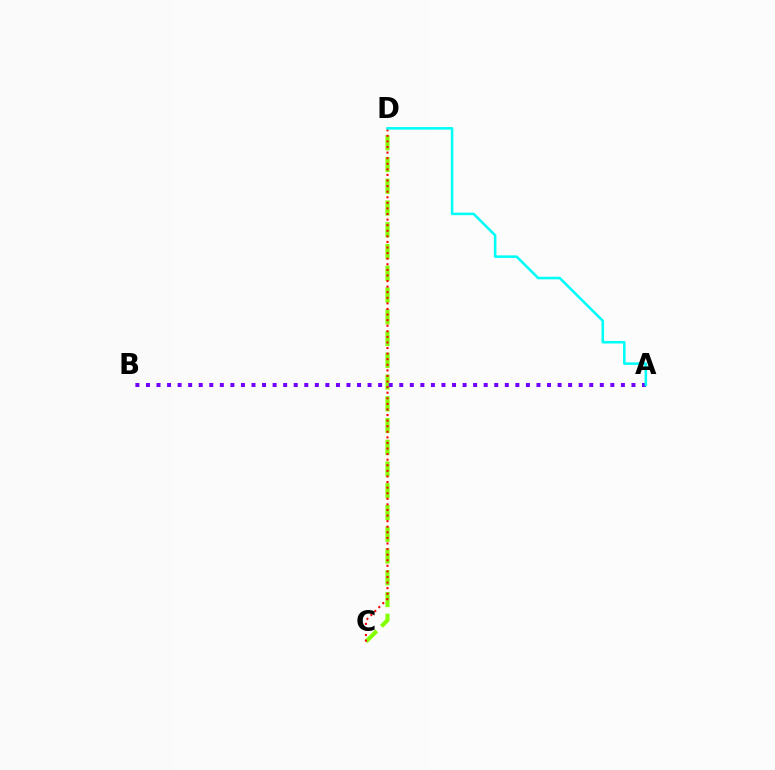{('C', 'D'): [{'color': '#84ff00', 'line_style': 'dashed', 'thickness': 2.95}, {'color': '#ff0000', 'line_style': 'dotted', 'thickness': 1.52}], ('A', 'B'): [{'color': '#7200ff', 'line_style': 'dotted', 'thickness': 2.87}], ('A', 'D'): [{'color': '#00fff6', 'line_style': 'solid', 'thickness': 1.85}]}